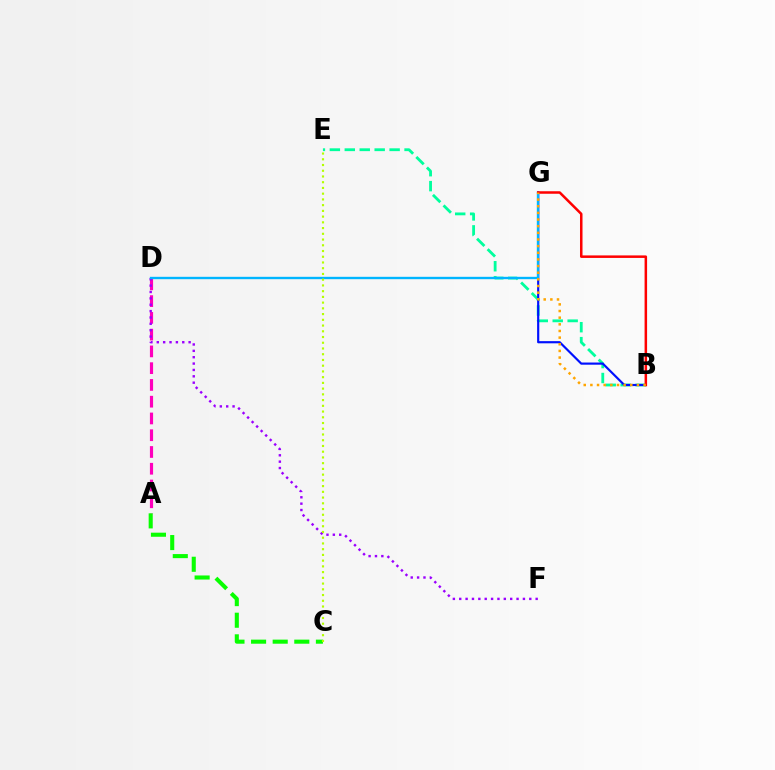{('A', 'D'): [{'color': '#ff00bd', 'line_style': 'dashed', 'thickness': 2.28}], ('A', 'C'): [{'color': '#08ff00', 'line_style': 'dashed', 'thickness': 2.94}], ('D', 'F'): [{'color': '#9b00ff', 'line_style': 'dotted', 'thickness': 1.73}], ('B', 'E'): [{'color': '#00ff9d', 'line_style': 'dashed', 'thickness': 2.03}], ('B', 'G'): [{'color': '#0010ff', 'line_style': 'solid', 'thickness': 1.56}, {'color': '#ff0000', 'line_style': 'solid', 'thickness': 1.81}, {'color': '#ffa500', 'line_style': 'dotted', 'thickness': 1.81}], ('D', 'G'): [{'color': '#00b5ff', 'line_style': 'solid', 'thickness': 1.7}], ('C', 'E'): [{'color': '#b3ff00', 'line_style': 'dotted', 'thickness': 1.56}]}